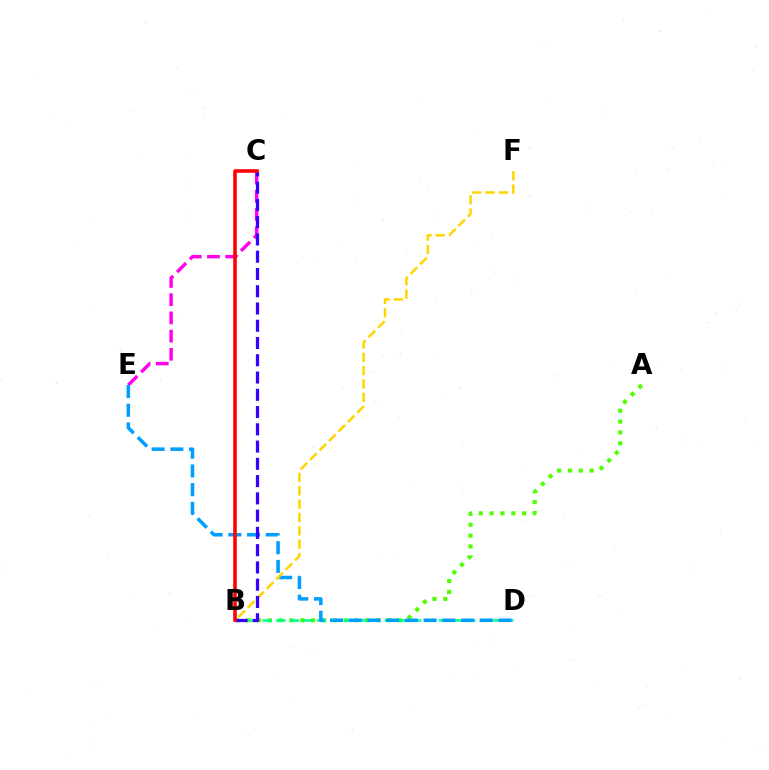{('A', 'B'): [{'color': '#4fff00', 'line_style': 'dotted', 'thickness': 2.95}], ('B', 'D'): [{'color': '#00ff86', 'line_style': 'dashed', 'thickness': 1.84}], ('C', 'E'): [{'color': '#ff00ed', 'line_style': 'dashed', 'thickness': 2.47}], ('D', 'E'): [{'color': '#009eff', 'line_style': 'dashed', 'thickness': 2.54}], ('B', 'F'): [{'color': '#ffd500', 'line_style': 'dashed', 'thickness': 1.81}], ('B', 'C'): [{'color': '#3700ff', 'line_style': 'dashed', 'thickness': 2.35}, {'color': '#ff0000', 'line_style': 'solid', 'thickness': 2.56}]}